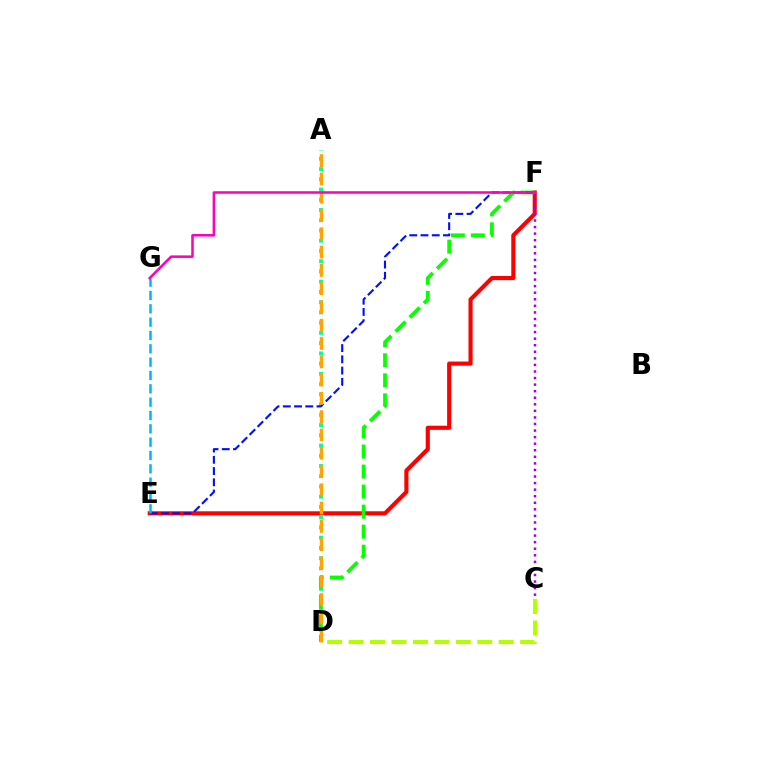{('C', 'D'): [{'color': '#b3ff00', 'line_style': 'dashed', 'thickness': 2.91}], ('E', 'F'): [{'color': '#ff0000', 'line_style': 'solid', 'thickness': 2.96}, {'color': '#0010ff', 'line_style': 'dashed', 'thickness': 1.53}], ('A', 'D'): [{'color': '#00ff9d', 'line_style': 'dotted', 'thickness': 2.78}, {'color': '#ffa500', 'line_style': 'dashed', 'thickness': 2.48}], ('D', 'F'): [{'color': '#08ff00', 'line_style': 'dashed', 'thickness': 2.72}], ('C', 'F'): [{'color': '#9b00ff', 'line_style': 'dotted', 'thickness': 1.78}], ('E', 'G'): [{'color': '#00b5ff', 'line_style': 'dashed', 'thickness': 1.81}], ('F', 'G'): [{'color': '#ff00bd', 'line_style': 'solid', 'thickness': 1.84}]}